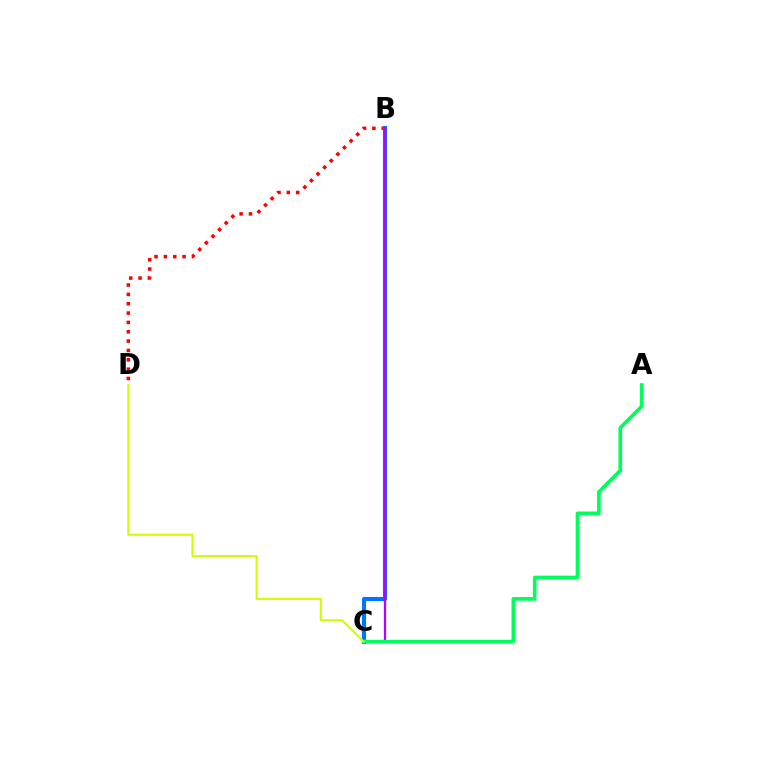{('B', 'D'): [{'color': '#ff0000', 'line_style': 'dotted', 'thickness': 2.54}], ('B', 'C'): [{'color': '#0074ff', 'line_style': 'solid', 'thickness': 2.96}, {'color': '#b900ff', 'line_style': 'solid', 'thickness': 1.64}], ('A', 'C'): [{'color': '#00ff5c', 'line_style': 'solid', 'thickness': 2.64}], ('C', 'D'): [{'color': '#d1ff00', 'line_style': 'solid', 'thickness': 1.57}]}